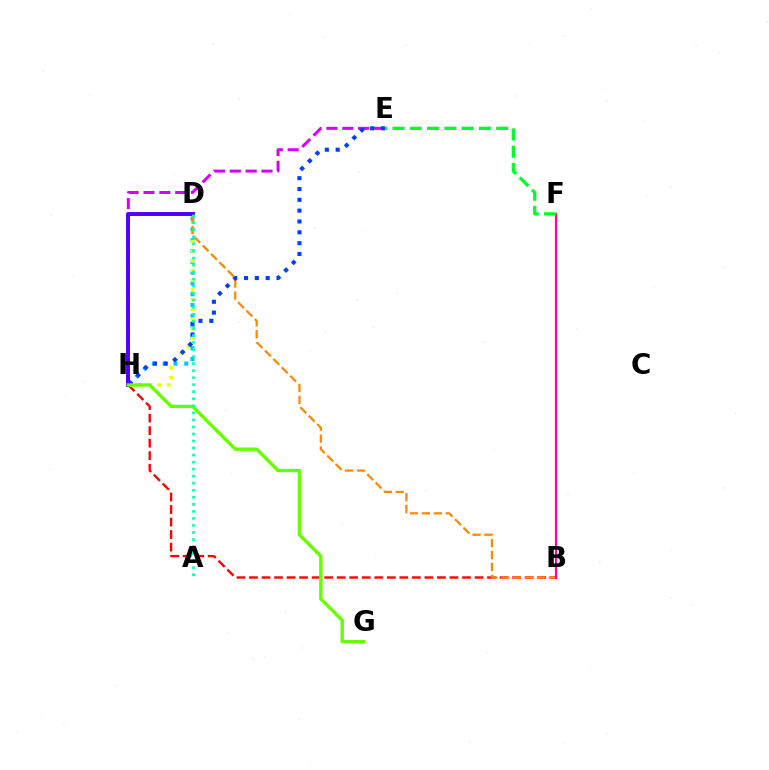{('E', 'H'): [{'color': '#d600ff', 'line_style': 'dashed', 'thickness': 2.15}, {'color': '#003fff', 'line_style': 'dotted', 'thickness': 2.94}], ('D', 'H'): [{'color': '#00c7ff', 'line_style': 'dotted', 'thickness': 2.93}, {'color': '#eeff00', 'line_style': 'dotted', 'thickness': 2.62}, {'color': '#4f00ff', 'line_style': 'solid', 'thickness': 2.83}], ('B', 'H'): [{'color': '#ff0000', 'line_style': 'dashed', 'thickness': 1.7}], ('B', 'D'): [{'color': '#ff8800', 'line_style': 'dashed', 'thickness': 1.62}], ('B', 'F'): [{'color': '#ff00a0', 'line_style': 'solid', 'thickness': 1.56}], ('E', 'F'): [{'color': '#00ff27', 'line_style': 'dashed', 'thickness': 2.35}], ('G', 'H'): [{'color': '#66ff00', 'line_style': 'solid', 'thickness': 2.43}], ('A', 'D'): [{'color': '#00ffaf', 'line_style': 'dotted', 'thickness': 1.91}]}